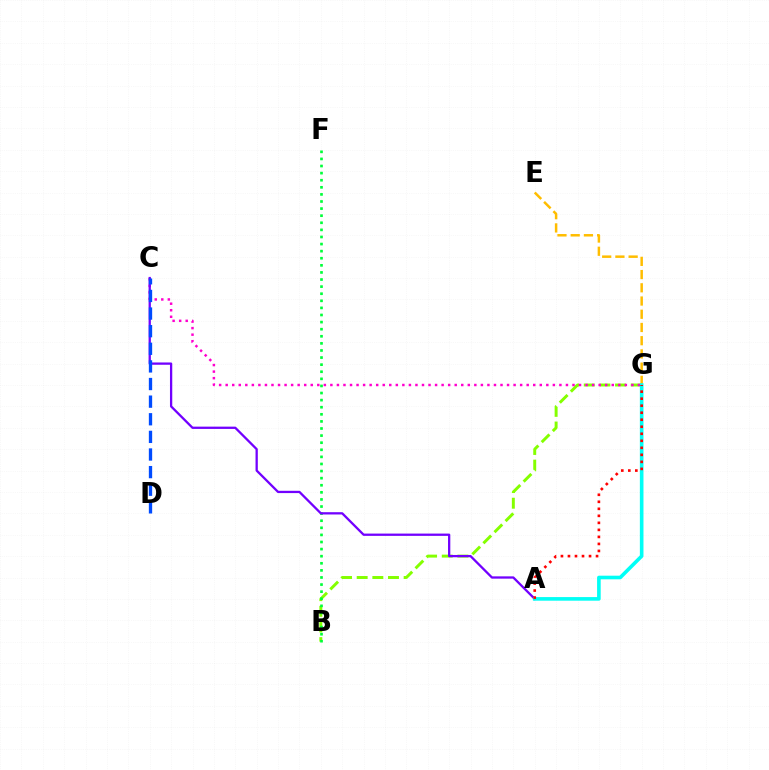{('B', 'G'): [{'color': '#84ff00', 'line_style': 'dashed', 'thickness': 2.13}], ('E', 'G'): [{'color': '#ffbd00', 'line_style': 'dashed', 'thickness': 1.8}], ('C', 'G'): [{'color': '#ff00cf', 'line_style': 'dotted', 'thickness': 1.78}], ('B', 'F'): [{'color': '#00ff39', 'line_style': 'dotted', 'thickness': 1.93}], ('A', 'C'): [{'color': '#7200ff', 'line_style': 'solid', 'thickness': 1.65}], ('C', 'D'): [{'color': '#004bff', 'line_style': 'dashed', 'thickness': 2.39}], ('A', 'G'): [{'color': '#00fff6', 'line_style': 'solid', 'thickness': 2.6}, {'color': '#ff0000', 'line_style': 'dotted', 'thickness': 1.91}]}